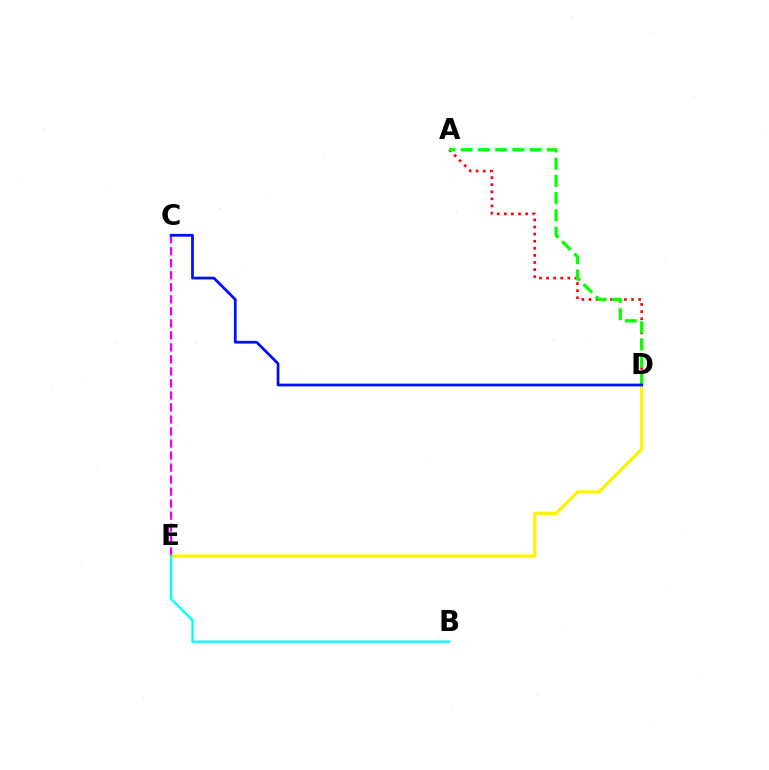{('D', 'E'): [{'color': '#fcf500', 'line_style': 'solid', 'thickness': 2.36}], ('A', 'D'): [{'color': '#ff0000', 'line_style': 'dotted', 'thickness': 1.93}, {'color': '#08ff00', 'line_style': 'dashed', 'thickness': 2.34}], ('C', 'E'): [{'color': '#ee00ff', 'line_style': 'dashed', 'thickness': 1.63}], ('B', 'E'): [{'color': '#00fff6', 'line_style': 'solid', 'thickness': 1.65}], ('C', 'D'): [{'color': '#0010ff', 'line_style': 'solid', 'thickness': 1.98}]}